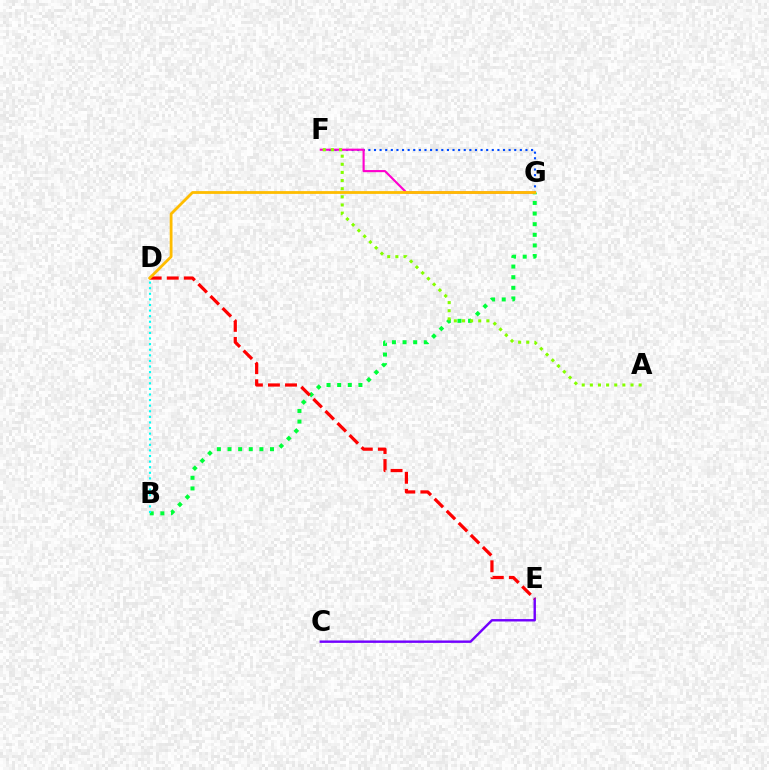{('F', 'G'): [{'color': '#004bff', 'line_style': 'dotted', 'thickness': 1.52}, {'color': '#ff00cf', 'line_style': 'solid', 'thickness': 1.54}], ('B', 'G'): [{'color': '#00ff39', 'line_style': 'dotted', 'thickness': 2.89}], ('C', 'E'): [{'color': '#7200ff', 'line_style': 'solid', 'thickness': 1.73}], ('A', 'F'): [{'color': '#84ff00', 'line_style': 'dotted', 'thickness': 2.21}], ('B', 'D'): [{'color': '#00fff6', 'line_style': 'dotted', 'thickness': 1.52}], ('D', 'E'): [{'color': '#ff0000', 'line_style': 'dashed', 'thickness': 2.32}], ('D', 'G'): [{'color': '#ffbd00', 'line_style': 'solid', 'thickness': 2.01}]}